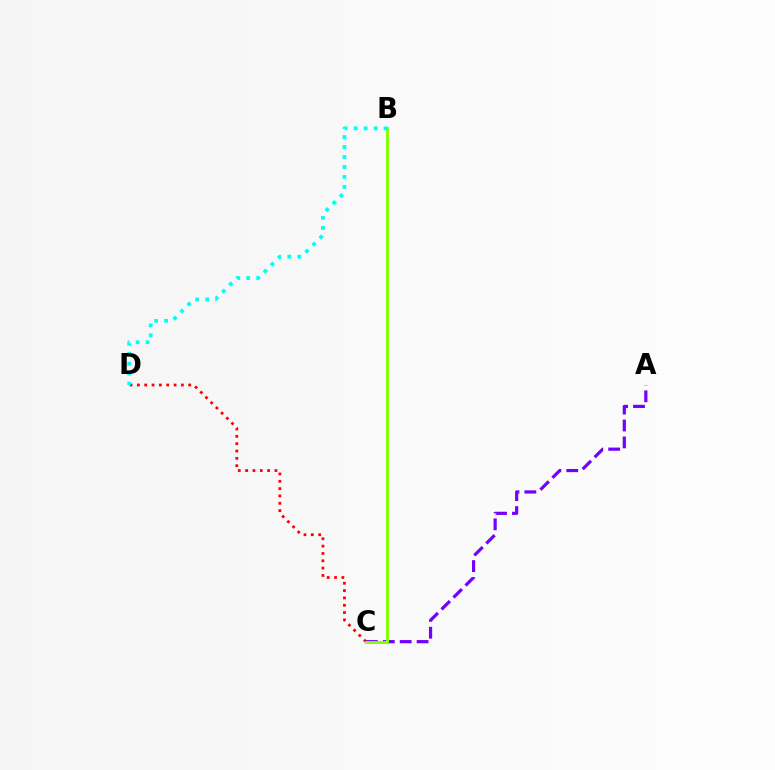{('C', 'D'): [{'color': '#ff0000', 'line_style': 'dotted', 'thickness': 1.99}], ('A', 'C'): [{'color': '#7200ff', 'line_style': 'dashed', 'thickness': 2.3}], ('B', 'C'): [{'color': '#84ff00', 'line_style': 'solid', 'thickness': 2.07}], ('B', 'D'): [{'color': '#00fff6', 'line_style': 'dotted', 'thickness': 2.71}]}